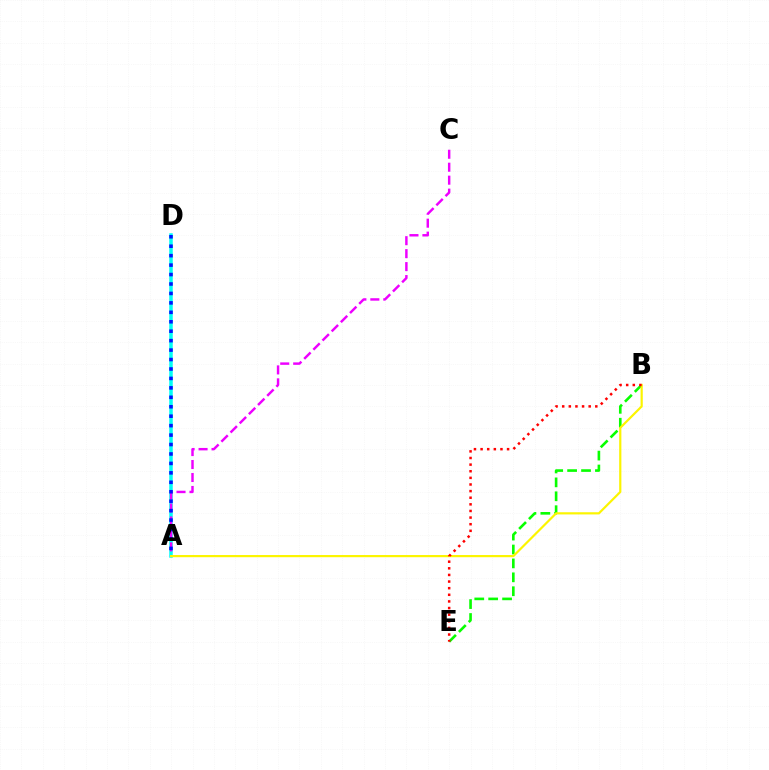{('B', 'E'): [{'color': '#08ff00', 'line_style': 'dashed', 'thickness': 1.89}, {'color': '#ff0000', 'line_style': 'dotted', 'thickness': 1.8}], ('A', 'D'): [{'color': '#00fff6', 'line_style': 'solid', 'thickness': 2.53}, {'color': '#0010ff', 'line_style': 'dotted', 'thickness': 2.57}], ('A', 'C'): [{'color': '#ee00ff', 'line_style': 'dashed', 'thickness': 1.76}], ('A', 'B'): [{'color': '#fcf500', 'line_style': 'solid', 'thickness': 1.58}]}